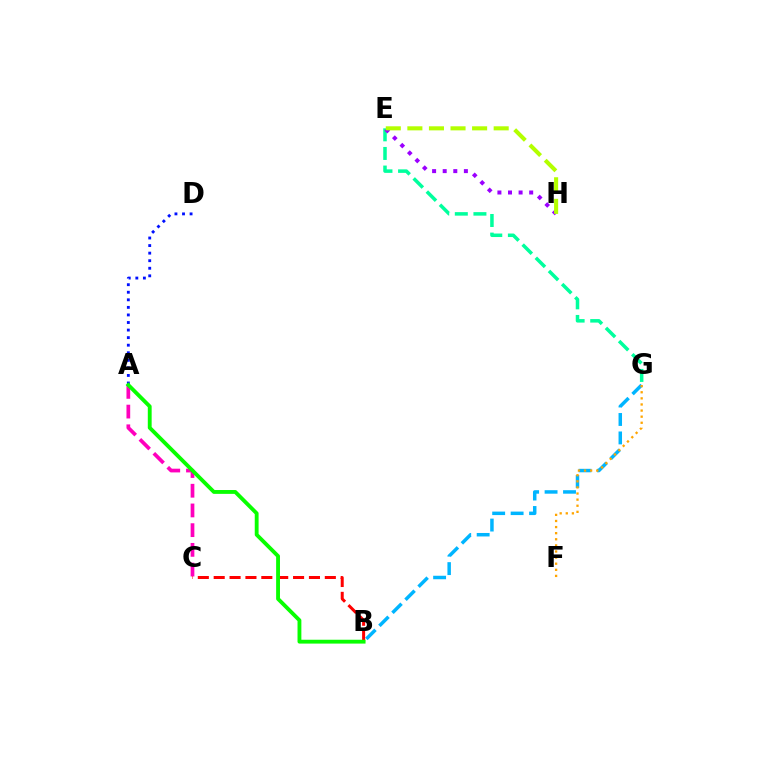{('E', 'G'): [{'color': '#00ff9d', 'line_style': 'dashed', 'thickness': 2.53}], ('A', 'C'): [{'color': '#ff00bd', 'line_style': 'dashed', 'thickness': 2.68}], ('A', 'D'): [{'color': '#0010ff', 'line_style': 'dotted', 'thickness': 2.05}], ('E', 'H'): [{'color': '#9b00ff', 'line_style': 'dotted', 'thickness': 2.88}, {'color': '#b3ff00', 'line_style': 'dashed', 'thickness': 2.93}], ('B', 'G'): [{'color': '#00b5ff', 'line_style': 'dashed', 'thickness': 2.51}], ('F', 'G'): [{'color': '#ffa500', 'line_style': 'dotted', 'thickness': 1.66}], ('B', 'C'): [{'color': '#ff0000', 'line_style': 'dashed', 'thickness': 2.16}], ('A', 'B'): [{'color': '#08ff00', 'line_style': 'solid', 'thickness': 2.77}]}